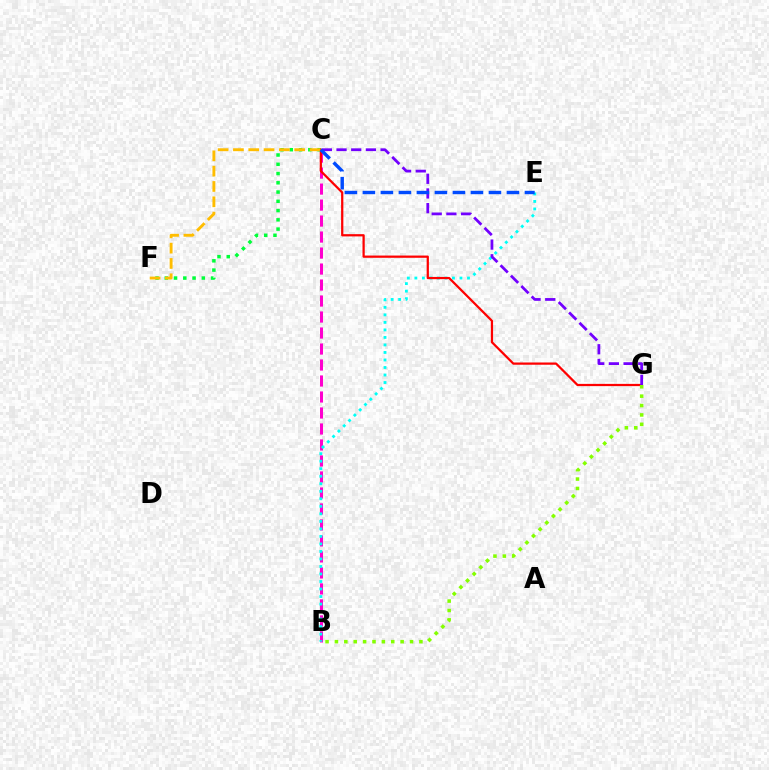{('C', 'F'): [{'color': '#00ff39', 'line_style': 'dotted', 'thickness': 2.52}, {'color': '#ffbd00', 'line_style': 'dashed', 'thickness': 2.08}], ('B', 'C'): [{'color': '#ff00cf', 'line_style': 'dashed', 'thickness': 2.17}], ('B', 'E'): [{'color': '#00fff6', 'line_style': 'dotted', 'thickness': 2.04}], ('C', 'G'): [{'color': '#ff0000', 'line_style': 'solid', 'thickness': 1.61}, {'color': '#7200ff', 'line_style': 'dashed', 'thickness': 1.99}], ('B', 'G'): [{'color': '#84ff00', 'line_style': 'dotted', 'thickness': 2.55}], ('C', 'E'): [{'color': '#004bff', 'line_style': 'dashed', 'thickness': 2.45}]}